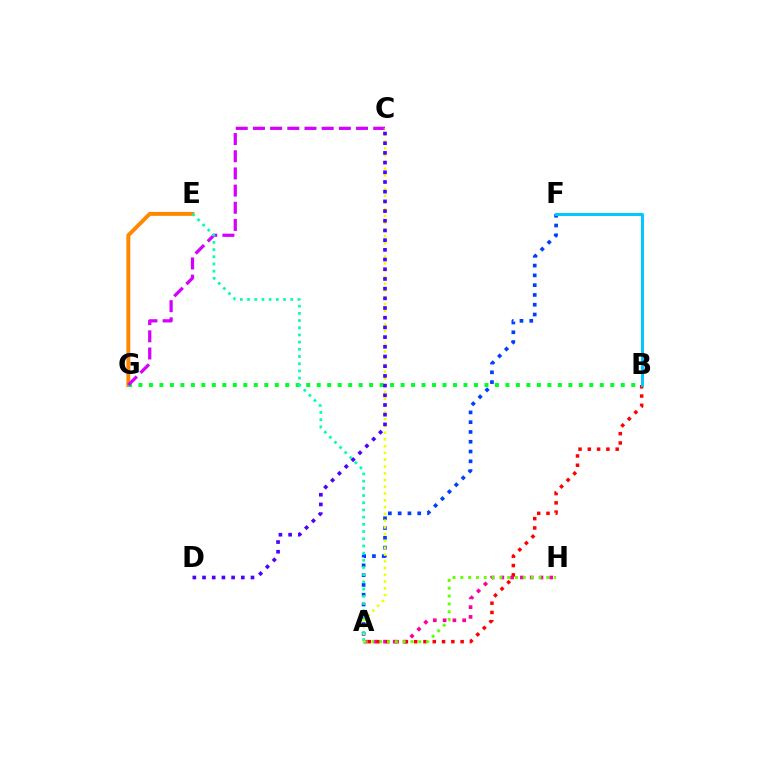{('E', 'G'): [{'color': '#ff8800', 'line_style': 'solid', 'thickness': 2.84}], ('B', 'G'): [{'color': '#00ff27', 'line_style': 'dotted', 'thickness': 2.85}], ('A', 'H'): [{'color': '#ff00a0', 'line_style': 'dotted', 'thickness': 2.66}, {'color': '#66ff00', 'line_style': 'dotted', 'thickness': 2.12}], ('A', 'B'): [{'color': '#ff0000', 'line_style': 'dotted', 'thickness': 2.53}], ('A', 'F'): [{'color': '#003fff', 'line_style': 'dotted', 'thickness': 2.66}], ('B', 'F'): [{'color': '#00c7ff', 'line_style': 'solid', 'thickness': 2.12}], ('C', 'G'): [{'color': '#d600ff', 'line_style': 'dashed', 'thickness': 2.33}], ('A', 'C'): [{'color': '#eeff00', 'line_style': 'dotted', 'thickness': 1.84}], ('C', 'D'): [{'color': '#4f00ff', 'line_style': 'dotted', 'thickness': 2.63}], ('A', 'E'): [{'color': '#00ffaf', 'line_style': 'dotted', 'thickness': 1.96}]}